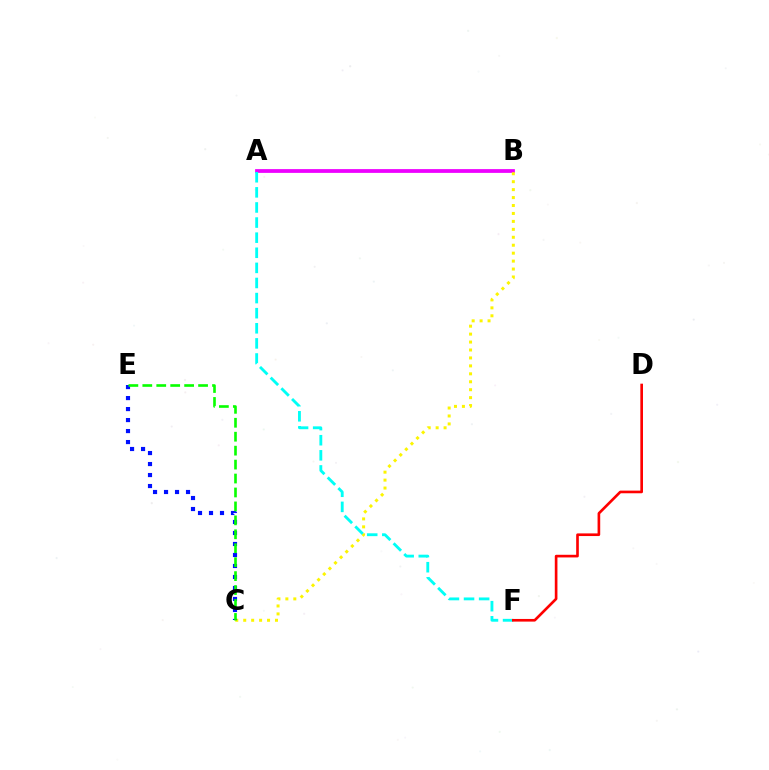{('A', 'B'): [{'color': '#ee00ff', 'line_style': 'solid', 'thickness': 2.71}], ('B', 'C'): [{'color': '#fcf500', 'line_style': 'dotted', 'thickness': 2.16}], ('C', 'E'): [{'color': '#0010ff', 'line_style': 'dotted', 'thickness': 2.99}, {'color': '#08ff00', 'line_style': 'dashed', 'thickness': 1.89}], ('A', 'F'): [{'color': '#00fff6', 'line_style': 'dashed', 'thickness': 2.05}], ('D', 'F'): [{'color': '#ff0000', 'line_style': 'solid', 'thickness': 1.91}]}